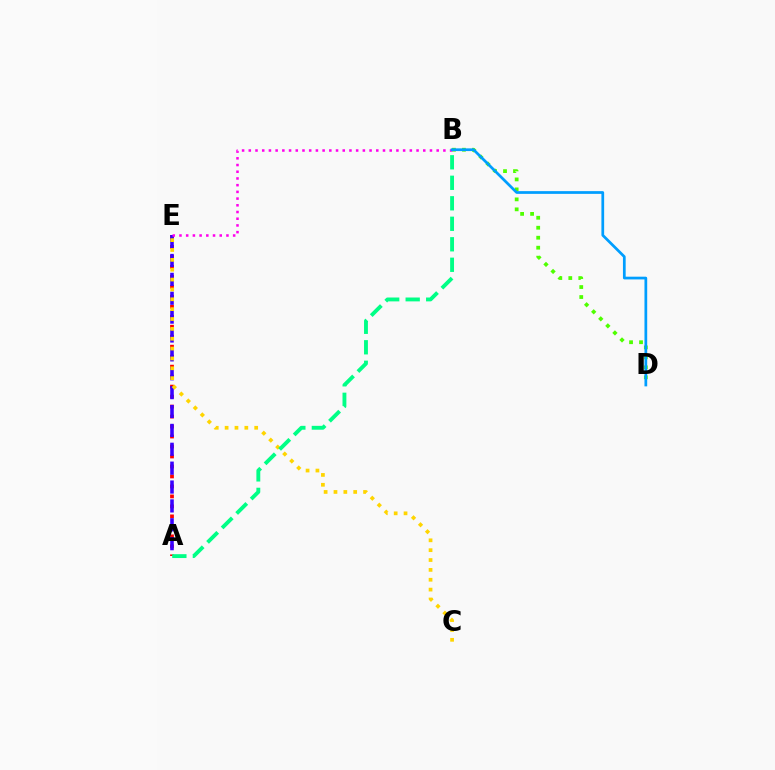{('A', 'E'): [{'color': '#ff0000', 'line_style': 'dotted', 'thickness': 2.71}, {'color': '#3700ff', 'line_style': 'dashed', 'thickness': 2.56}], ('B', 'D'): [{'color': '#4fff00', 'line_style': 'dotted', 'thickness': 2.71}, {'color': '#009eff', 'line_style': 'solid', 'thickness': 1.96}], ('B', 'E'): [{'color': '#ff00ed', 'line_style': 'dotted', 'thickness': 1.82}], ('C', 'E'): [{'color': '#ffd500', 'line_style': 'dotted', 'thickness': 2.68}], ('A', 'B'): [{'color': '#00ff86', 'line_style': 'dashed', 'thickness': 2.78}]}